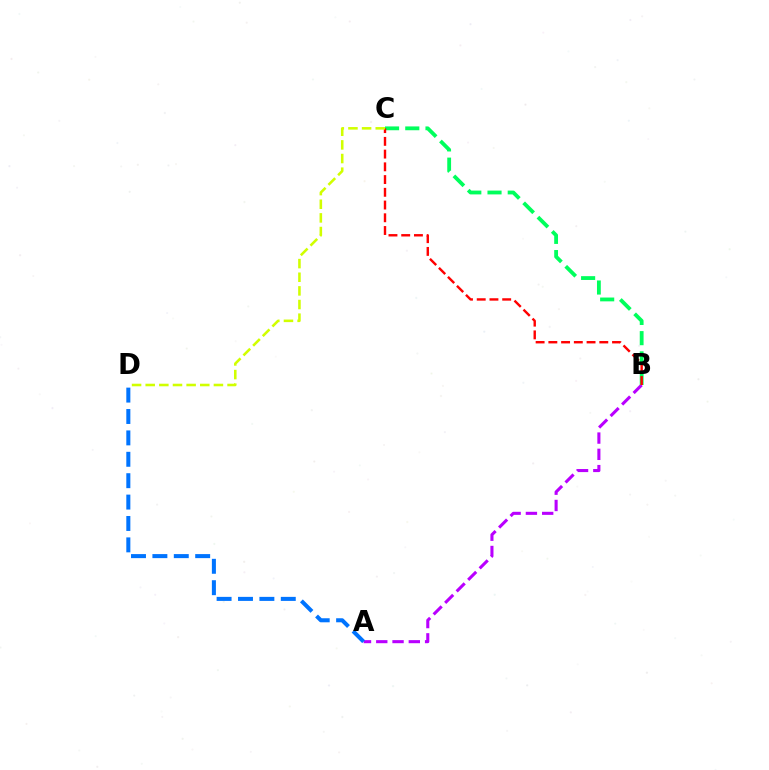{('A', 'B'): [{'color': '#b900ff', 'line_style': 'dashed', 'thickness': 2.21}], ('A', 'D'): [{'color': '#0074ff', 'line_style': 'dashed', 'thickness': 2.91}], ('B', 'C'): [{'color': '#00ff5c', 'line_style': 'dashed', 'thickness': 2.75}, {'color': '#ff0000', 'line_style': 'dashed', 'thickness': 1.73}], ('C', 'D'): [{'color': '#d1ff00', 'line_style': 'dashed', 'thickness': 1.85}]}